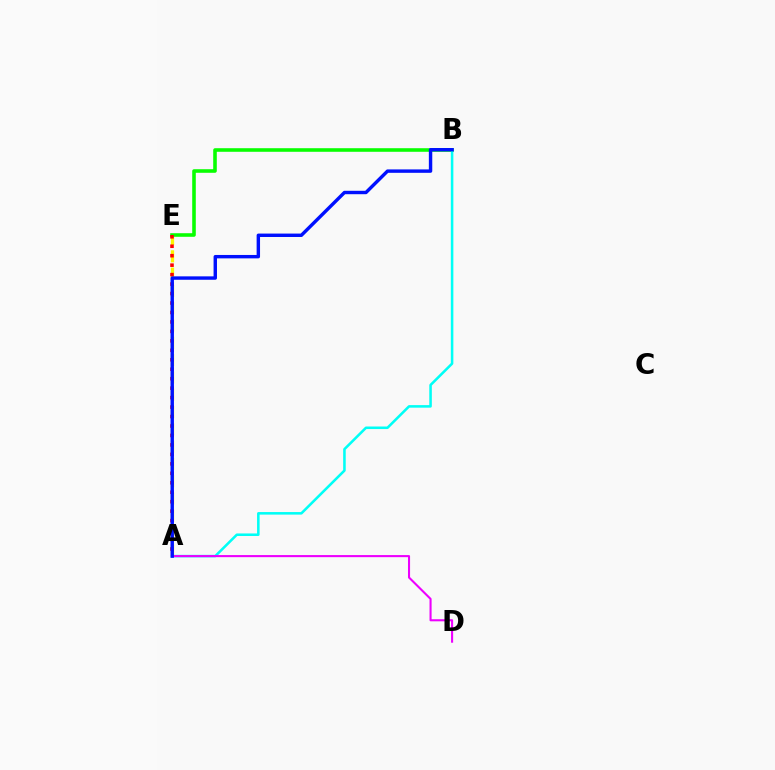{('A', 'E'): [{'color': '#fcf500', 'line_style': 'dashed', 'thickness': 2.35}, {'color': '#ff0000', 'line_style': 'dotted', 'thickness': 2.57}], ('B', 'E'): [{'color': '#08ff00', 'line_style': 'solid', 'thickness': 2.58}], ('A', 'B'): [{'color': '#00fff6', 'line_style': 'solid', 'thickness': 1.84}, {'color': '#0010ff', 'line_style': 'solid', 'thickness': 2.46}], ('A', 'D'): [{'color': '#ee00ff', 'line_style': 'solid', 'thickness': 1.5}]}